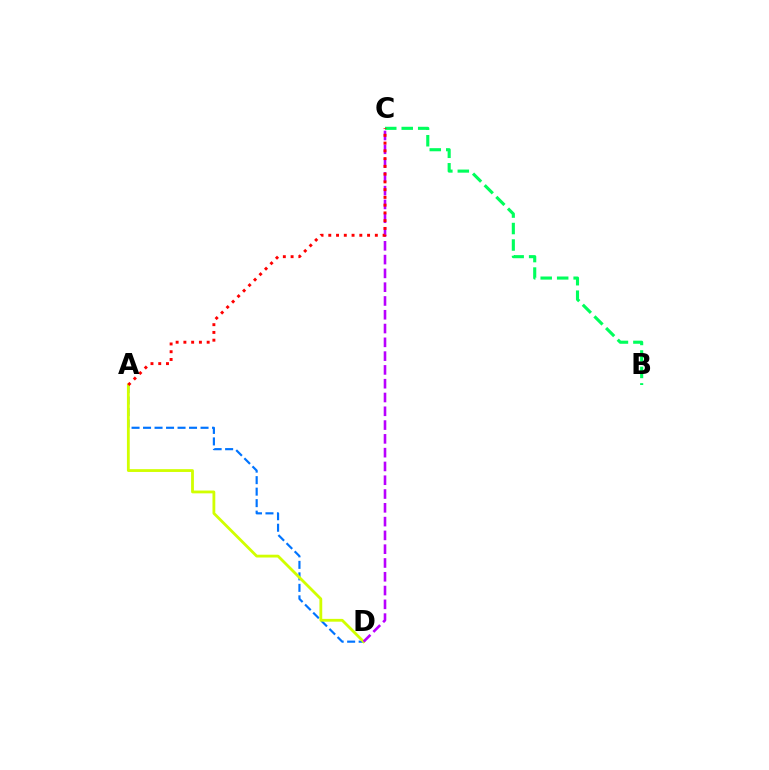{('B', 'C'): [{'color': '#00ff5c', 'line_style': 'dashed', 'thickness': 2.24}], ('A', 'D'): [{'color': '#0074ff', 'line_style': 'dashed', 'thickness': 1.56}, {'color': '#d1ff00', 'line_style': 'solid', 'thickness': 2.02}], ('C', 'D'): [{'color': '#b900ff', 'line_style': 'dashed', 'thickness': 1.87}], ('A', 'C'): [{'color': '#ff0000', 'line_style': 'dotted', 'thickness': 2.11}]}